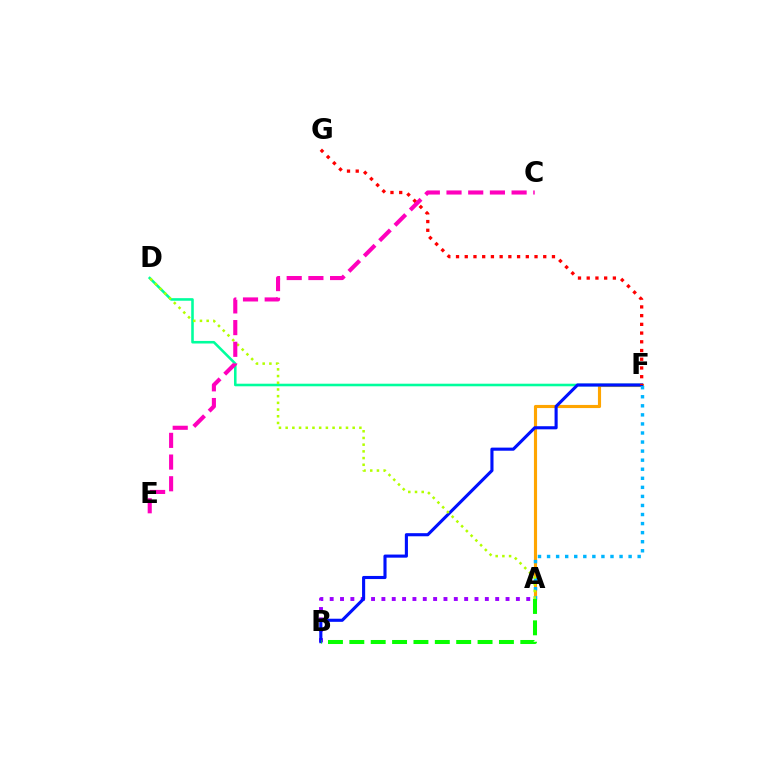{('A', 'F'): [{'color': '#ffa500', 'line_style': 'solid', 'thickness': 2.25}, {'color': '#00b5ff', 'line_style': 'dotted', 'thickness': 2.46}], ('A', 'B'): [{'color': '#9b00ff', 'line_style': 'dotted', 'thickness': 2.81}, {'color': '#08ff00', 'line_style': 'dashed', 'thickness': 2.9}], ('D', 'F'): [{'color': '#00ff9d', 'line_style': 'solid', 'thickness': 1.86}], ('B', 'F'): [{'color': '#0010ff', 'line_style': 'solid', 'thickness': 2.24}], ('F', 'G'): [{'color': '#ff0000', 'line_style': 'dotted', 'thickness': 2.37}], ('A', 'D'): [{'color': '#b3ff00', 'line_style': 'dotted', 'thickness': 1.82}], ('C', 'E'): [{'color': '#ff00bd', 'line_style': 'dashed', 'thickness': 2.95}]}